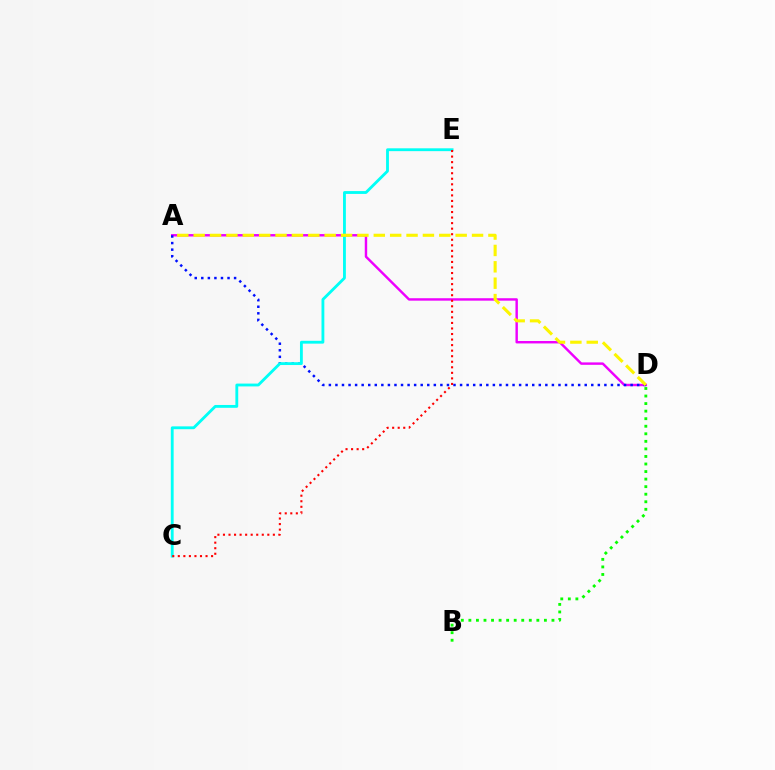{('A', 'D'): [{'color': '#ee00ff', 'line_style': 'solid', 'thickness': 1.75}, {'color': '#0010ff', 'line_style': 'dotted', 'thickness': 1.78}, {'color': '#fcf500', 'line_style': 'dashed', 'thickness': 2.22}], ('C', 'E'): [{'color': '#00fff6', 'line_style': 'solid', 'thickness': 2.04}, {'color': '#ff0000', 'line_style': 'dotted', 'thickness': 1.51}], ('B', 'D'): [{'color': '#08ff00', 'line_style': 'dotted', 'thickness': 2.05}]}